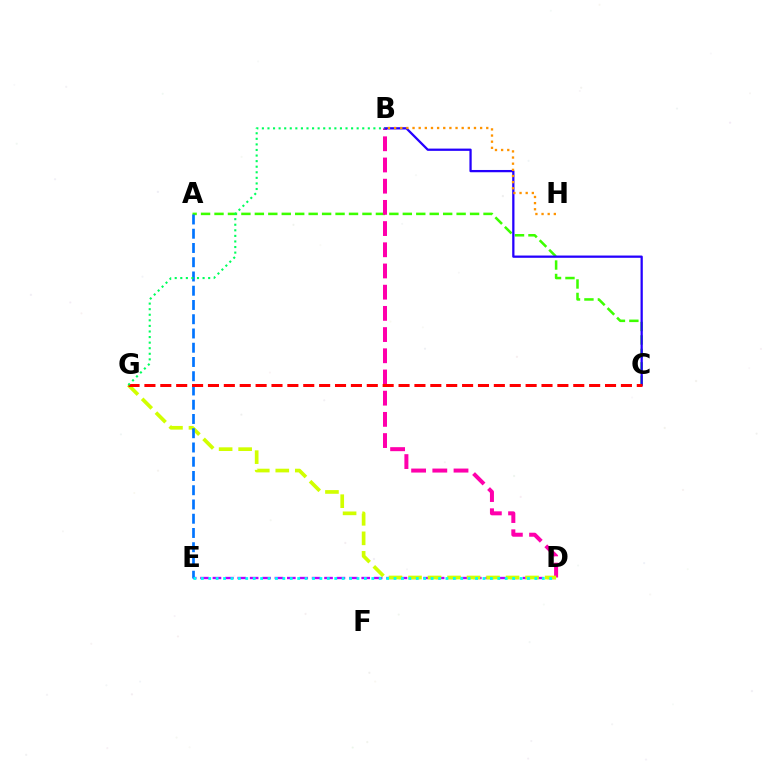{('D', 'E'): [{'color': '#b900ff', 'line_style': 'dashed', 'thickness': 1.68}, {'color': '#00fff6', 'line_style': 'dotted', 'thickness': 2.01}], ('A', 'C'): [{'color': '#3dff00', 'line_style': 'dashed', 'thickness': 1.83}], ('B', 'D'): [{'color': '#ff00ac', 'line_style': 'dashed', 'thickness': 2.88}], ('B', 'C'): [{'color': '#2500ff', 'line_style': 'solid', 'thickness': 1.63}], ('D', 'G'): [{'color': '#d1ff00', 'line_style': 'dashed', 'thickness': 2.65}], ('B', 'H'): [{'color': '#ff9400', 'line_style': 'dotted', 'thickness': 1.67}], ('A', 'E'): [{'color': '#0074ff', 'line_style': 'dashed', 'thickness': 1.94}], ('C', 'G'): [{'color': '#ff0000', 'line_style': 'dashed', 'thickness': 2.16}], ('B', 'G'): [{'color': '#00ff5c', 'line_style': 'dotted', 'thickness': 1.51}]}